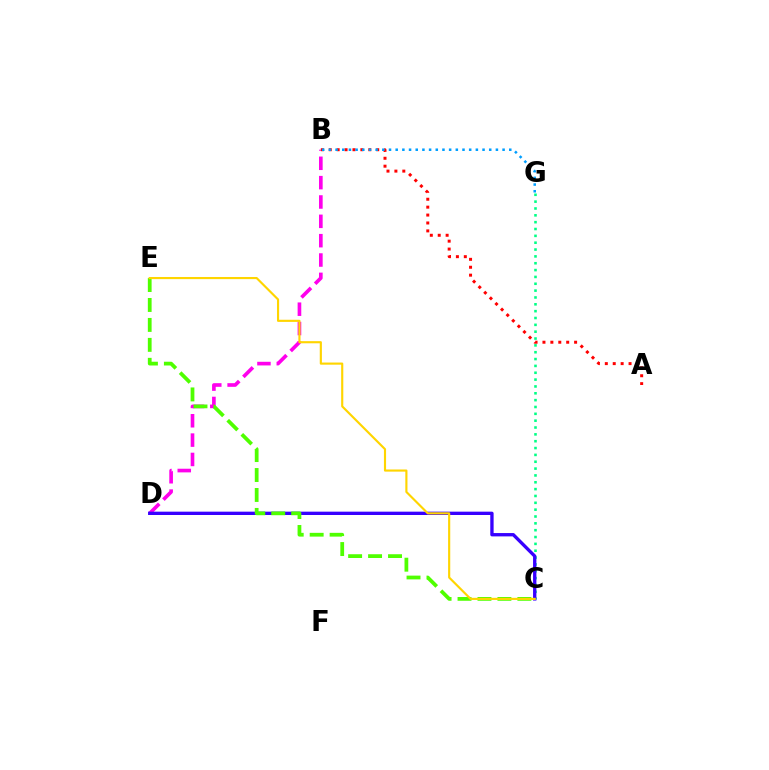{('B', 'D'): [{'color': '#ff00ed', 'line_style': 'dashed', 'thickness': 2.63}], ('A', 'B'): [{'color': '#ff0000', 'line_style': 'dotted', 'thickness': 2.15}], ('C', 'G'): [{'color': '#00ff86', 'line_style': 'dotted', 'thickness': 1.86}], ('B', 'G'): [{'color': '#009eff', 'line_style': 'dotted', 'thickness': 1.82}], ('C', 'D'): [{'color': '#3700ff', 'line_style': 'solid', 'thickness': 2.4}], ('C', 'E'): [{'color': '#4fff00', 'line_style': 'dashed', 'thickness': 2.71}, {'color': '#ffd500', 'line_style': 'solid', 'thickness': 1.54}]}